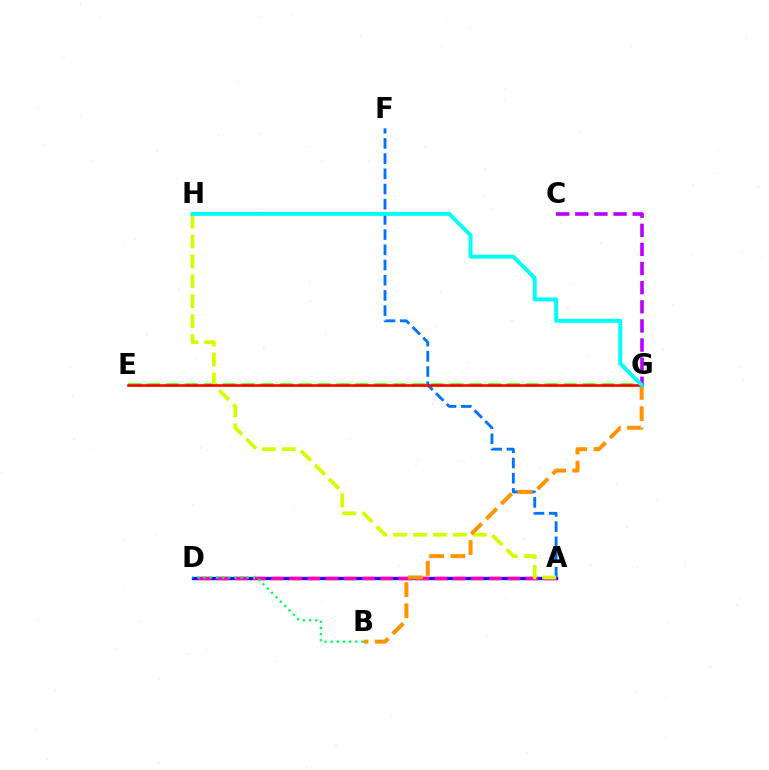{('A', 'F'): [{'color': '#0074ff', 'line_style': 'dashed', 'thickness': 2.06}], ('E', 'G'): [{'color': '#3dff00', 'line_style': 'dashed', 'thickness': 2.57}, {'color': '#ff0000', 'line_style': 'solid', 'thickness': 1.87}], ('A', 'D'): [{'color': '#2500ff', 'line_style': 'solid', 'thickness': 2.4}, {'color': '#ff00ac', 'line_style': 'dashed', 'thickness': 2.47}], ('A', 'H'): [{'color': '#d1ff00', 'line_style': 'dashed', 'thickness': 2.71}], ('B', 'G'): [{'color': '#ff9400', 'line_style': 'dashed', 'thickness': 2.89}], ('C', 'G'): [{'color': '#b900ff', 'line_style': 'dashed', 'thickness': 2.6}], ('B', 'D'): [{'color': '#00ff5c', 'line_style': 'dotted', 'thickness': 1.67}], ('G', 'H'): [{'color': '#00fff6', 'line_style': 'solid', 'thickness': 2.81}]}